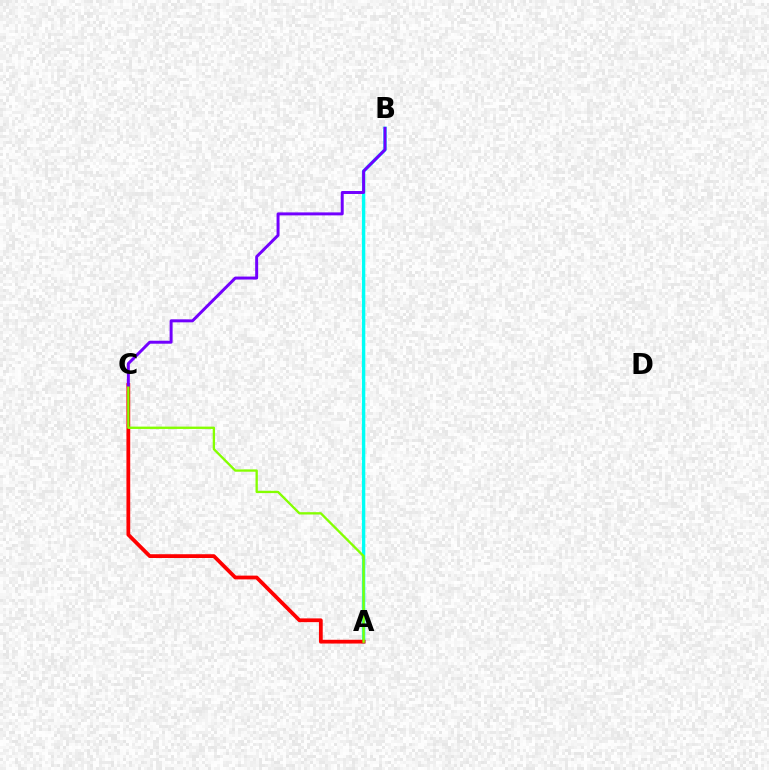{('A', 'B'): [{'color': '#00fff6', 'line_style': 'solid', 'thickness': 2.43}], ('A', 'C'): [{'color': '#ff0000', 'line_style': 'solid', 'thickness': 2.72}, {'color': '#84ff00', 'line_style': 'solid', 'thickness': 1.67}], ('B', 'C'): [{'color': '#7200ff', 'line_style': 'solid', 'thickness': 2.14}]}